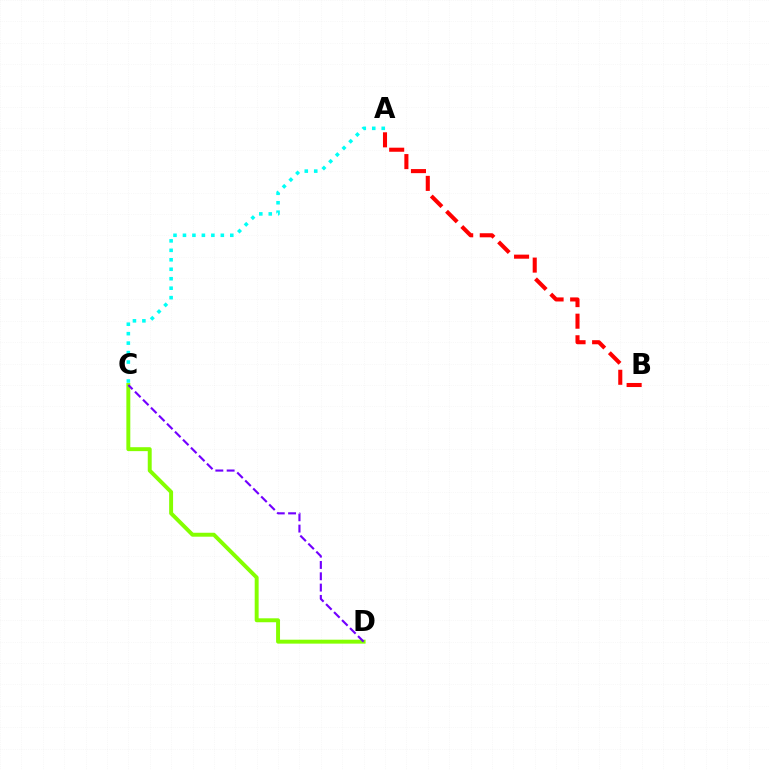{('C', 'D'): [{'color': '#84ff00', 'line_style': 'solid', 'thickness': 2.83}, {'color': '#7200ff', 'line_style': 'dashed', 'thickness': 1.54}], ('A', 'C'): [{'color': '#00fff6', 'line_style': 'dotted', 'thickness': 2.57}], ('A', 'B'): [{'color': '#ff0000', 'line_style': 'dashed', 'thickness': 2.93}]}